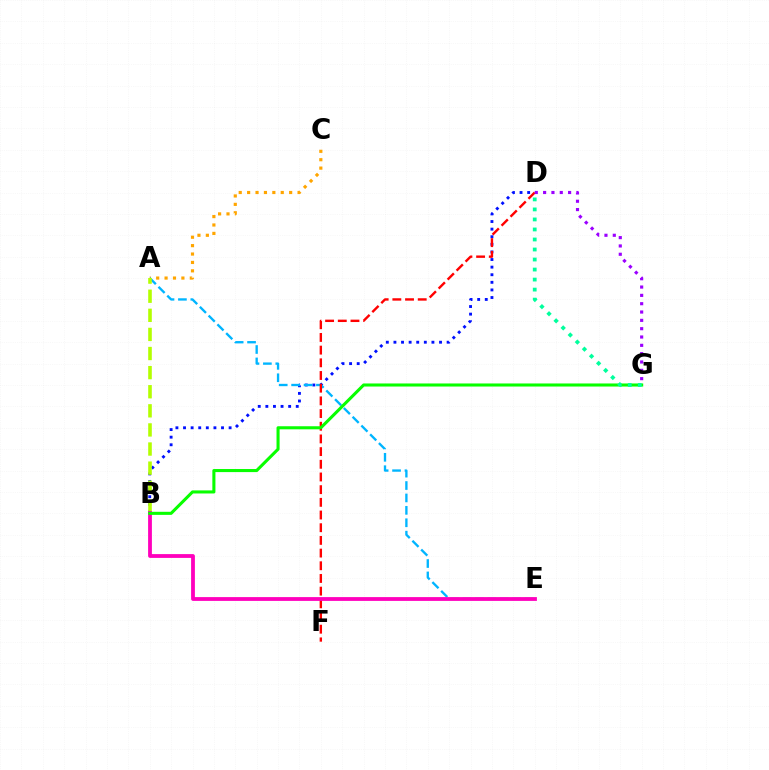{('B', 'D'): [{'color': '#0010ff', 'line_style': 'dotted', 'thickness': 2.06}], ('A', 'C'): [{'color': '#ffa500', 'line_style': 'dotted', 'thickness': 2.28}], ('A', 'E'): [{'color': '#00b5ff', 'line_style': 'dashed', 'thickness': 1.69}], ('A', 'B'): [{'color': '#b3ff00', 'line_style': 'dashed', 'thickness': 2.59}], ('D', 'F'): [{'color': '#ff0000', 'line_style': 'dashed', 'thickness': 1.72}], ('B', 'E'): [{'color': '#ff00bd', 'line_style': 'solid', 'thickness': 2.73}], ('D', 'G'): [{'color': '#9b00ff', 'line_style': 'dotted', 'thickness': 2.26}, {'color': '#00ff9d', 'line_style': 'dotted', 'thickness': 2.72}], ('B', 'G'): [{'color': '#08ff00', 'line_style': 'solid', 'thickness': 2.21}]}